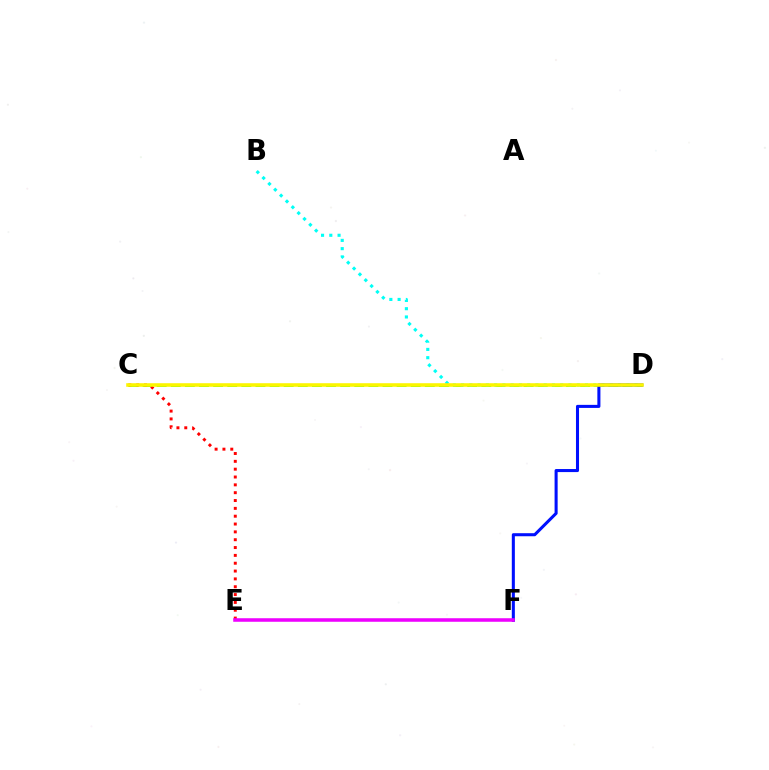{('C', 'D'): [{'color': '#08ff00', 'line_style': 'dashed', 'thickness': 1.92}, {'color': '#fcf500', 'line_style': 'solid', 'thickness': 2.57}], ('C', 'E'): [{'color': '#ff0000', 'line_style': 'dotted', 'thickness': 2.13}], ('B', 'D'): [{'color': '#00fff6', 'line_style': 'dotted', 'thickness': 2.25}], ('D', 'F'): [{'color': '#0010ff', 'line_style': 'solid', 'thickness': 2.2}], ('E', 'F'): [{'color': '#ee00ff', 'line_style': 'solid', 'thickness': 2.55}]}